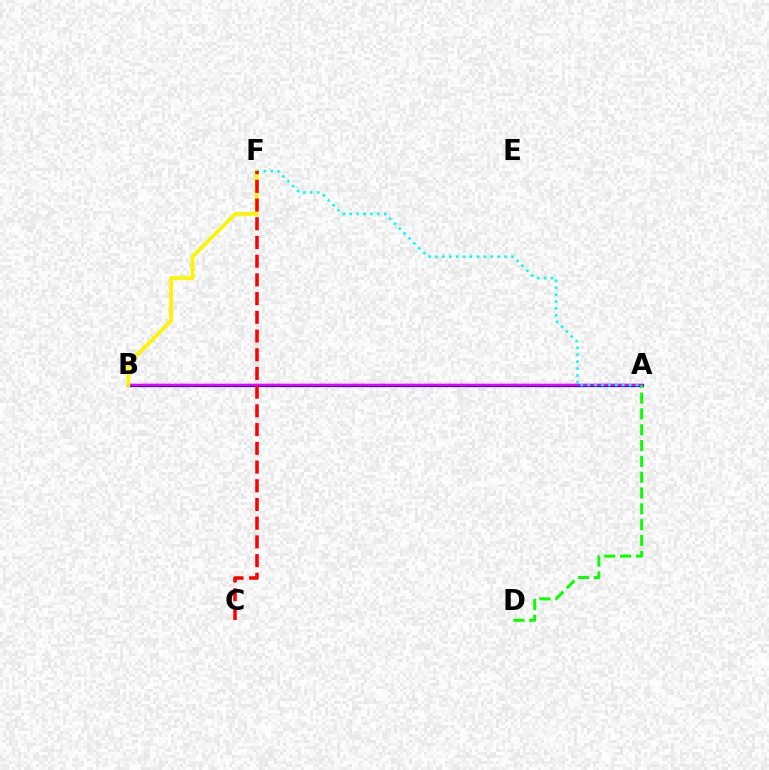{('A', 'B'): [{'color': '#0010ff', 'line_style': 'solid', 'thickness': 2.29}, {'color': '#ee00ff', 'line_style': 'solid', 'thickness': 1.79}], ('B', 'F'): [{'color': '#fcf500', 'line_style': 'solid', 'thickness': 2.7}], ('A', 'F'): [{'color': '#00fff6', 'line_style': 'dotted', 'thickness': 1.88}], ('C', 'F'): [{'color': '#ff0000', 'line_style': 'dashed', 'thickness': 2.54}], ('A', 'D'): [{'color': '#08ff00', 'line_style': 'dashed', 'thickness': 2.15}]}